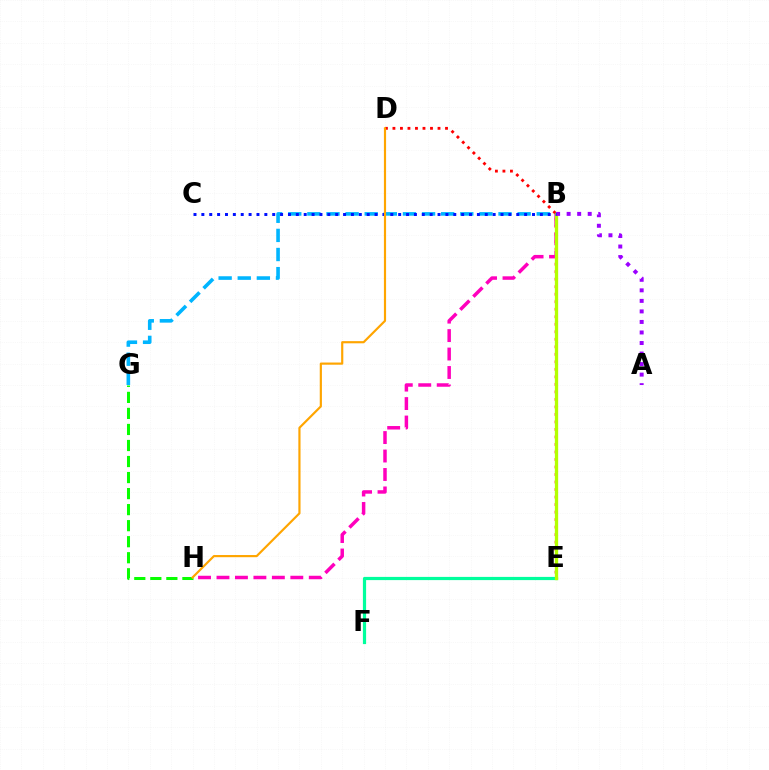{('G', 'H'): [{'color': '#08ff00', 'line_style': 'dashed', 'thickness': 2.18}], ('B', 'G'): [{'color': '#00b5ff', 'line_style': 'dashed', 'thickness': 2.6}], ('D', 'E'): [{'color': '#ff0000', 'line_style': 'dotted', 'thickness': 2.04}], ('E', 'F'): [{'color': '#00ff9d', 'line_style': 'solid', 'thickness': 2.31}], ('B', 'H'): [{'color': '#ff00bd', 'line_style': 'dashed', 'thickness': 2.51}], ('B', 'E'): [{'color': '#b3ff00', 'line_style': 'solid', 'thickness': 2.39}], ('A', 'B'): [{'color': '#9b00ff', 'line_style': 'dotted', 'thickness': 2.86}], ('B', 'C'): [{'color': '#0010ff', 'line_style': 'dotted', 'thickness': 2.14}], ('D', 'H'): [{'color': '#ffa500', 'line_style': 'solid', 'thickness': 1.57}]}